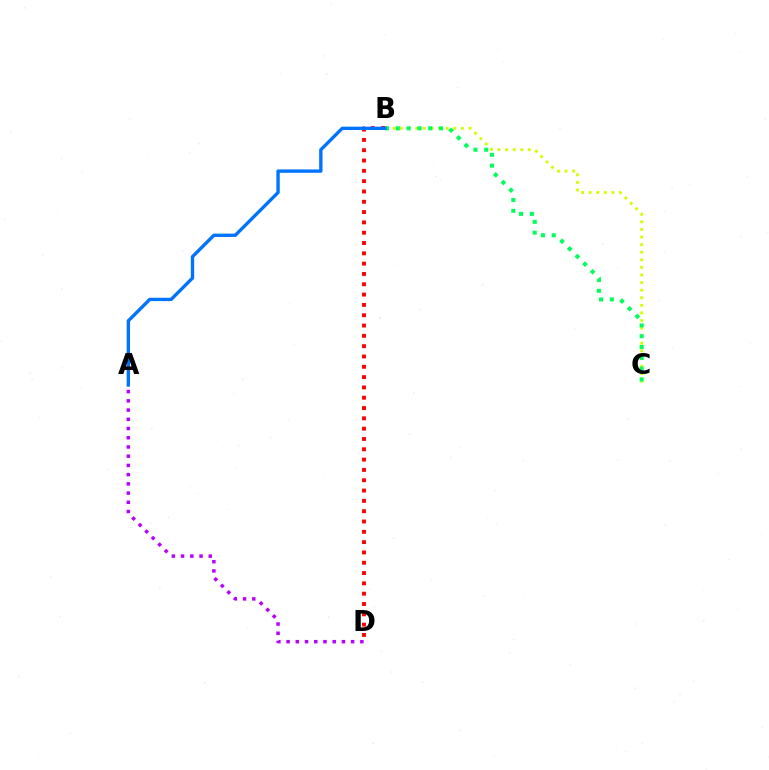{('B', 'C'): [{'color': '#d1ff00', 'line_style': 'dotted', 'thickness': 2.06}, {'color': '#00ff5c', 'line_style': 'dotted', 'thickness': 2.94}], ('B', 'D'): [{'color': '#ff0000', 'line_style': 'dotted', 'thickness': 2.8}], ('A', 'B'): [{'color': '#0074ff', 'line_style': 'solid', 'thickness': 2.42}], ('A', 'D'): [{'color': '#b900ff', 'line_style': 'dotted', 'thickness': 2.51}]}